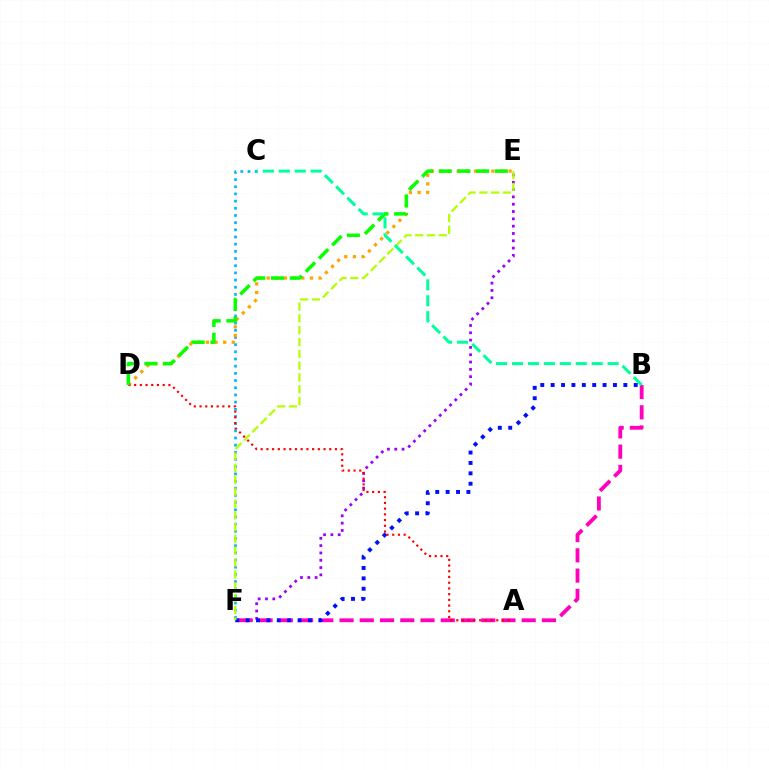{('E', 'F'): [{'color': '#9b00ff', 'line_style': 'dotted', 'thickness': 1.99}, {'color': '#b3ff00', 'line_style': 'dashed', 'thickness': 1.6}], ('B', 'F'): [{'color': '#ff00bd', 'line_style': 'dashed', 'thickness': 2.75}, {'color': '#0010ff', 'line_style': 'dotted', 'thickness': 2.82}], ('C', 'F'): [{'color': '#00b5ff', 'line_style': 'dotted', 'thickness': 1.95}], ('D', 'E'): [{'color': '#ffa500', 'line_style': 'dotted', 'thickness': 2.35}, {'color': '#08ff00', 'line_style': 'dashed', 'thickness': 2.54}], ('A', 'D'): [{'color': '#ff0000', 'line_style': 'dotted', 'thickness': 1.55}], ('B', 'C'): [{'color': '#00ff9d', 'line_style': 'dashed', 'thickness': 2.16}]}